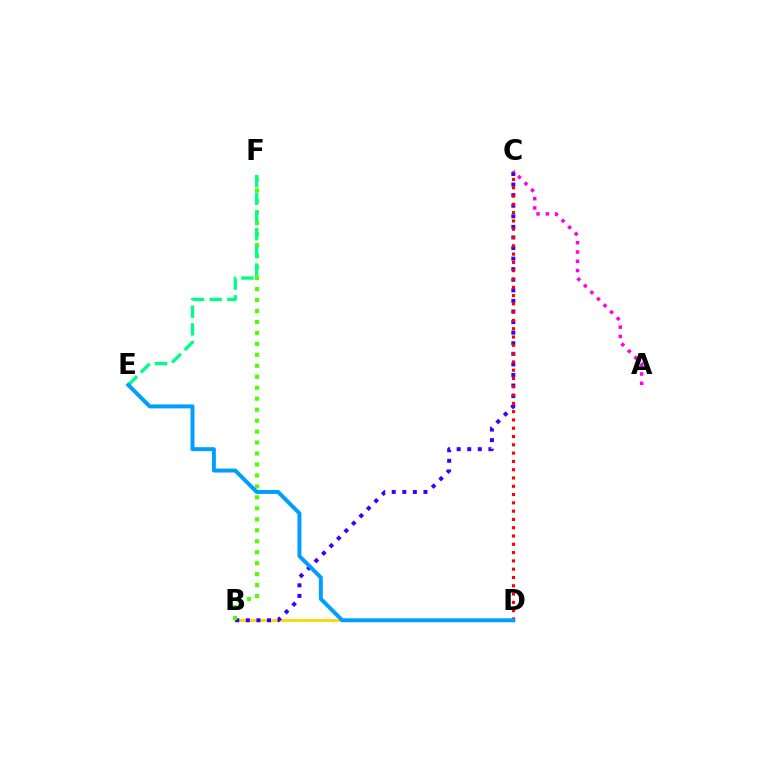{('B', 'D'): [{'color': '#ffd500', 'line_style': 'solid', 'thickness': 1.99}], ('A', 'C'): [{'color': '#ff00ed', 'line_style': 'dotted', 'thickness': 2.52}], ('B', 'C'): [{'color': '#3700ff', 'line_style': 'dotted', 'thickness': 2.87}], ('B', 'F'): [{'color': '#4fff00', 'line_style': 'dotted', 'thickness': 2.98}], ('E', 'F'): [{'color': '#00ff86', 'line_style': 'dashed', 'thickness': 2.41}], ('C', 'D'): [{'color': '#ff0000', 'line_style': 'dotted', 'thickness': 2.25}], ('D', 'E'): [{'color': '#009eff', 'line_style': 'solid', 'thickness': 2.85}]}